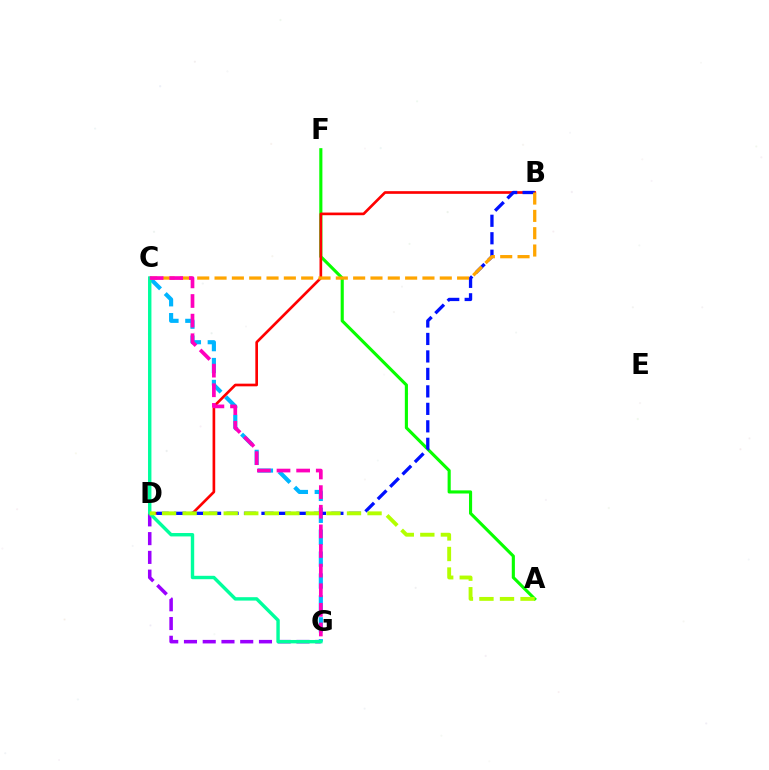{('C', 'G'): [{'color': '#00b5ff', 'line_style': 'dashed', 'thickness': 2.98}, {'color': '#00ff9d', 'line_style': 'solid', 'thickness': 2.45}, {'color': '#ff00bd', 'line_style': 'dashed', 'thickness': 2.67}], ('A', 'F'): [{'color': '#08ff00', 'line_style': 'solid', 'thickness': 2.25}], ('D', 'G'): [{'color': '#9b00ff', 'line_style': 'dashed', 'thickness': 2.55}], ('B', 'D'): [{'color': '#ff0000', 'line_style': 'solid', 'thickness': 1.92}, {'color': '#0010ff', 'line_style': 'dashed', 'thickness': 2.37}], ('B', 'C'): [{'color': '#ffa500', 'line_style': 'dashed', 'thickness': 2.35}], ('A', 'D'): [{'color': '#b3ff00', 'line_style': 'dashed', 'thickness': 2.79}]}